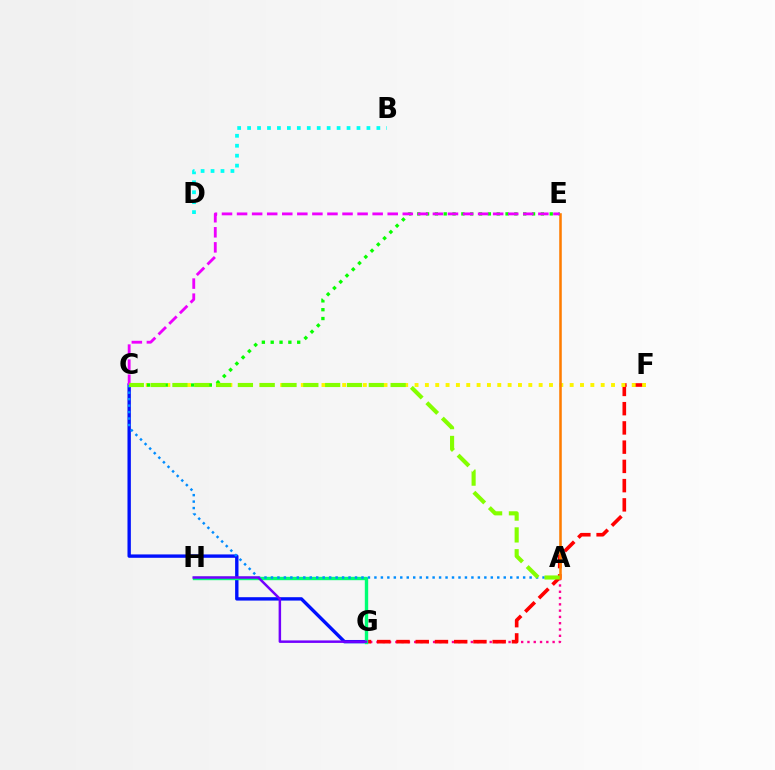{('A', 'G'): [{'color': '#ff0094', 'line_style': 'dotted', 'thickness': 1.71}], ('C', 'G'): [{'color': '#0010ff', 'line_style': 'solid', 'thickness': 2.43}], ('F', 'G'): [{'color': '#ff0000', 'line_style': 'dashed', 'thickness': 2.61}], ('G', 'H'): [{'color': '#00ff74', 'line_style': 'solid', 'thickness': 2.44}, {'color': '#7200ff', 'line_style': 'solid', 'thickness': 1.79}], ('C', 'F'): [{'color': '#fcf500', 'line_style': 'dotted', 'thickness': 2.81}], ('B', 'D'): [{'color': '#00fff6', 'line_style': 'dotted', 'thickness': 2.7}], ('A', 'C'): [{'color': '#008cff', 'line_style': 'dotted', 'thickness': 1.76}, {'color': '#84ff00', 'line_style': 'dashed', 'thickness': 2.96}], ('A', 'E'): [{'color': '#ff7c00', 'line_style': 'solid', 'thickness': 1.83}], ('C', 'E'): [{'color': '#08ff00', 'line_style': 'dotted', 'thickness': 2.4}, {'color': '#ee00ff', 'line_style': 'dashed', 'thickness': 2.05}]}